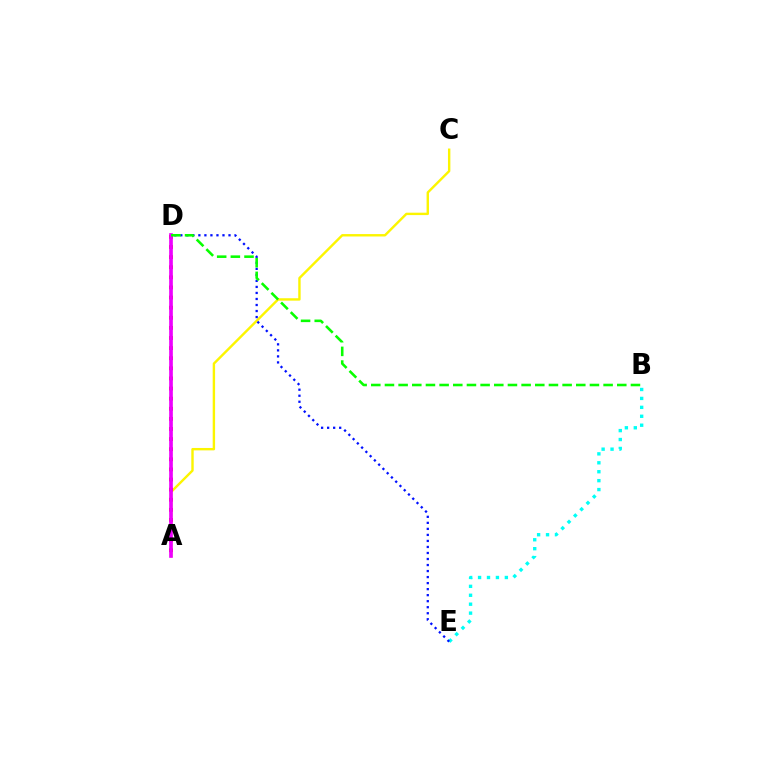{('A', 'C'): [{'color': '#fcf500', 'line_style': 'solid', 'thickness': 1.73}], ('A', 'D'): [{'color': '#ff0000', 'line_style': 'dotted', 'thickness': 2.75}, {'color': '#ee00ff', 'line_style': 'solid', 'thickness': 2.64}], ('B', 'E'): [{'color': '#00fff6', 'line_style': 'dotted', 'thickness': 2.43}], ('D', 'E'): [{'color': '#0010ff', 'line_style': 'dotted', 'thickness': 1.64}], ('B', 'D'): [{'color': '#08ff00', 'line_style': 'dashed', 'thickness': 1.86}]}